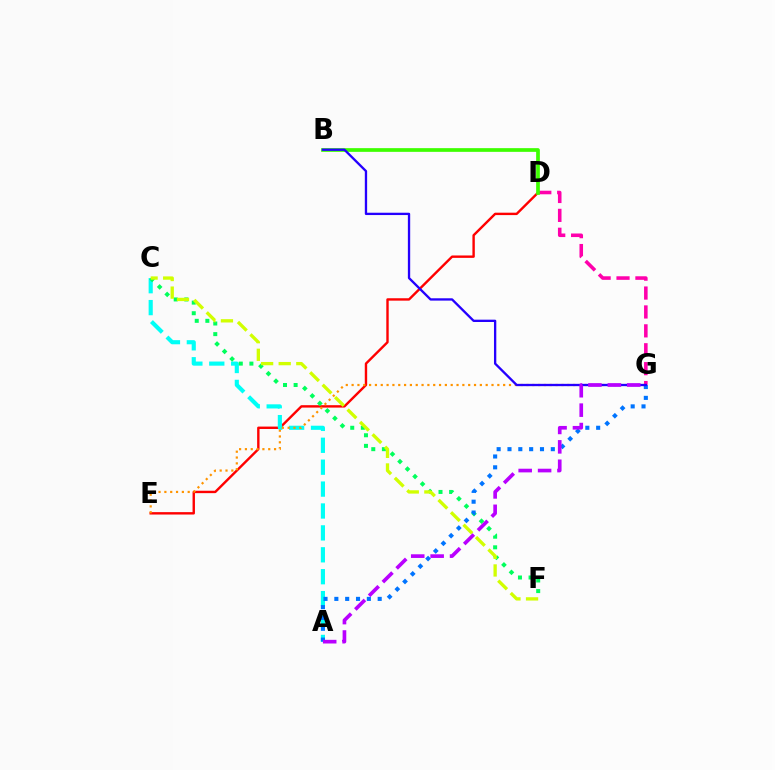{('D', 'G'): [{'color': '#ff00ac', 'line_style': 'dashed', 'thickness': 2.57}], ('D', 'E'): [{'color': '#ff0000', 'line_style': 'solid', 'thickness': 1.73}], ('A', 'C'): [{'color': '#00fff6', 'line_style': 'dashed', 'thickness': 2.98}], ('B', 'D'): [{'color': '#3dff00', 'line_style': 'solid', 'thickness': 2.66}], ('E', 'G'): [{'color': '#ff9400', 'line_style': 'dotted', 'thickness': 1.58}], ('C', 'F'): [{'color': '#00ff5c', 'line_style': 'dotted', 'thickness': 2.88}, {'color': '#d1ff00', 'line_style': 'dashed', 'thickness': 2.39}], ('A', 'G'): [{'color': '#0074ff', 'line_style': 'dotted', 'thickness': 2.94}, {'color': '#b900ff', 'line_style': 'dashed', 'thickness': 2.64}], ('B', 'G'): [{'color': '#2500ff', 'line_style': 'solid', 'thickness': 1.67}]}